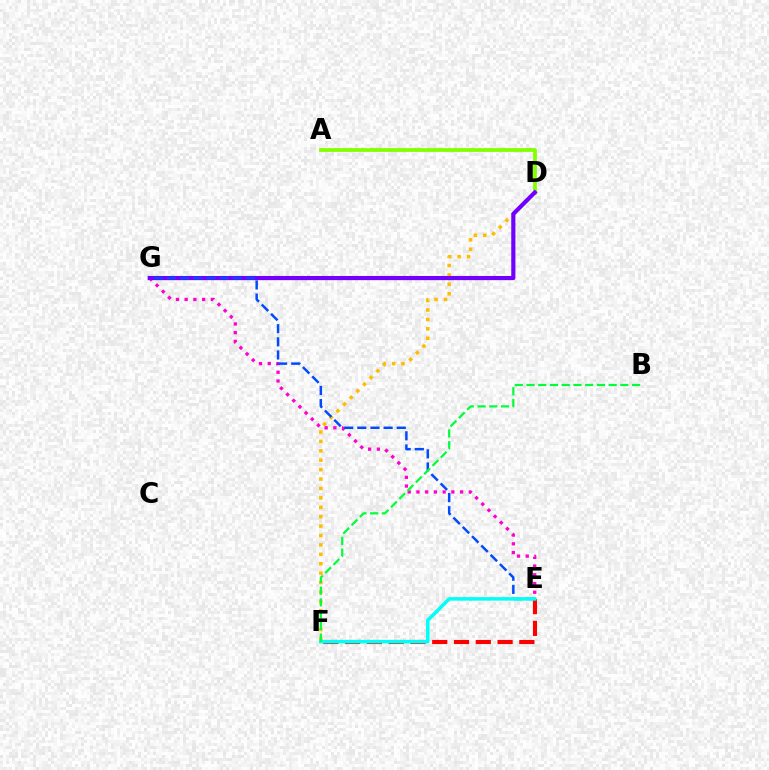{('E', 'F'): [{'color': '#ff0000', 'line_style': 'dashed', 'thickness': 2.96}, {'color': '#00fff6', 'line_style': 'solid', 'thickness': 2.54}], ('A', 'D'): [{'color': '#84ff00', 'line_style': 'solid', 'thickness': 2.72}], ('D', 'F'): [{'color': '#ffbd00', 'line_style': 'dotted', 'thickness': 2.56}], ('E', 'G'): [{'color': '#ff00cf', 'line_style': 'dotted', 'thickness': 2.37}, {'color': '#004bff', 'line_style': 'dashed', 'thickness': 1.79}], ('D', 'G'): [{'color': '#7200ff', 'line_style': 'solid', 'thickness': 3.0}], ('B', 'F'): [{'color': '#00ff39', 'line_style': 'dashed', 'thickness': 1.59}]}